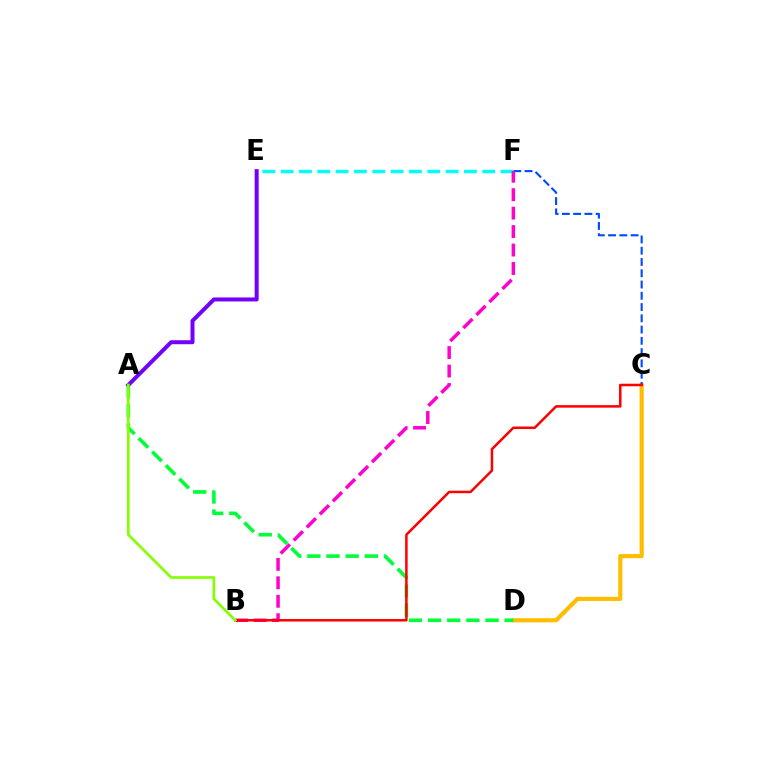{('C', 'D'): [{'color': '#ffbd00', 'line_style': 'solid', 'thickness': 2.99}], ('C', 'F'): [{'color': '#004bff', 'line_style': 'dashed', 'thickness': 1.53}], ('A', 'D'): [{'color': '#00ff39', 'line_style': 'dashed', 'thickness': 2.6}], ('E', 'F'): [{'color': '#00fff6', 'line_style': 'dashed', 'thickness': 2.49}], ('A', 'E'): [{'color': '#7200ff', 'line_style': 'solid', 'thickness': 2.87}], ('B', 'F'): [{'color': '#ff00cf', 'line_style': 'dashed', 'thickness': 2.51}], ('B', 'C'): [{'color': '#ff0000', 'line_style': 'solid', 'thickness': 1.81}], ('A', 'B'): [{'color': '#84ff00', 'line_style': 'solid', 'thickness': 1.91}]}